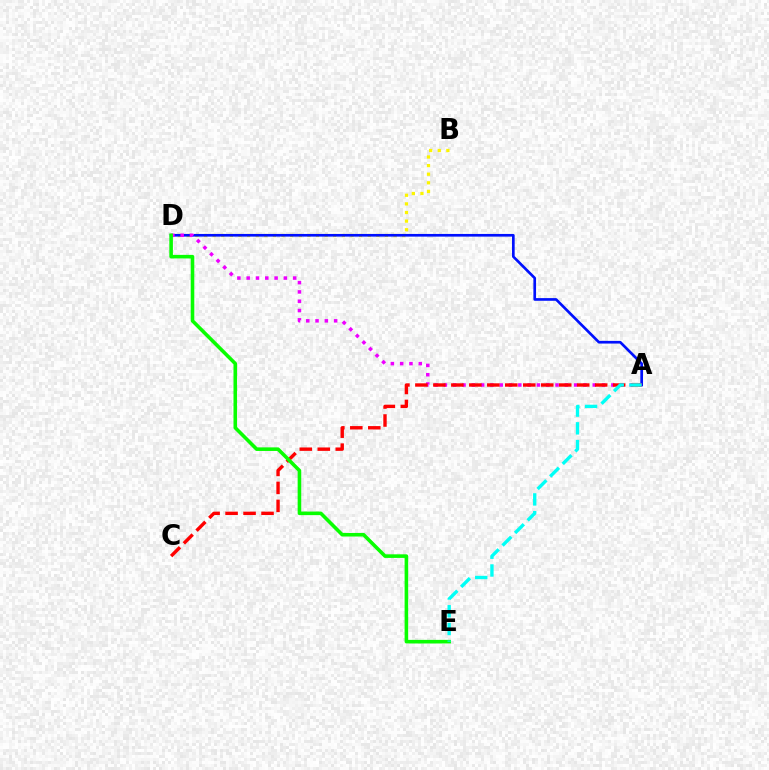{('B', 'D'): [{'color': '#fcf500', 'line_style': 'dotted', 'thickness': 2.34}], ('A', 'D'): [{'color': '#0010ff', 'line_style': 'solid', 'thickness': 1.92}, {'color': '#ee00ff', 'line_style': 'dotted', 'thickness': 2.53}], ('A', 'C'): [{'color': '#ff0000', 'line_style': 'dashed', 'thickness': 2.44}], ('D', 'E'): [{'color': '#08ff00', 'line_style': 'solid', 'thickness': 2.58}], ('A', 'E'): [{'color': '#00fff6', 'line_style': 'dashed', 'thickness': 2.41}]}